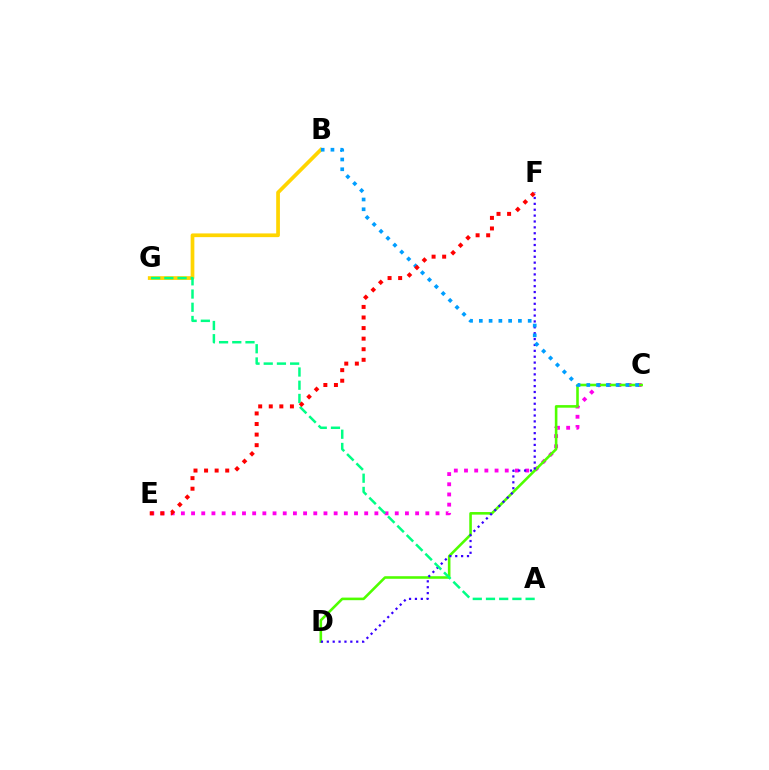{('C', 'E'): [{'color': '#ff00ed', 'line_style': 'dotted', 'thickness': 2.77}], ('B', 'G'): [{'color': '#ffd500', 'line_style': 'solid', 'thickness': 2.68}], ('C', 'D'): [{'color': '#4fff00', 'line_style': 'solid', 'thickness': 1.86}], ('D', 'F'): [{'color': '#3700ff', 'line_style': 'dotted', 'thickness': 1.6}], ('A', 'G'): [{'color': '#00ff86', 'line_style': 'dashed', 'thickness': 1.79}], ('B', 'C'): [{'color': '#009eff', 'line_style': 'dotted', 'thickness': 2.66}], ('E', 'F'): [{'color': '#ff0000', 'line_style': 'dotted', 'thickness': 2.87}]}